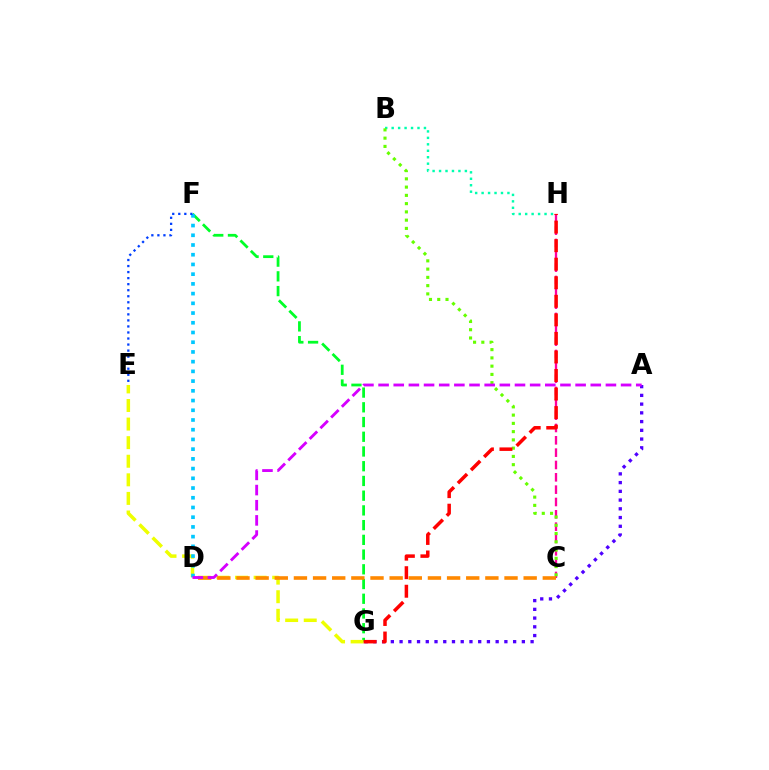{('F', 'G'): [{'color': '#00ff27', 'line_style': 'dashed', 'thickness': 2.0}], ('A', 'G'): [{'color': '#4f00ff', 'line_style': 'dotted', 'thickness': 2.37}], ('E', 'G'): [{'color': '#eeff00', 'line_style': 'dashed', 'thickness': 2.52}], ('D', 'F'): [{'color': '#00c7ff', 'line_style': 'dotted', 'thickness': 2.64}], ('E', 'F'): [{'color': '#003fff', 'line_style': 'dotted', 'thickness': 1.64}], ('B', 'H'): [{'color': '#00ffaf', 'line_style': 'dotted', 'thickness': 1.75}], ('C', 'H'): [{'color': '#ff00a0', 'line_style': 'dashed', 'thickness': 1.68}], ('B', 'C'): [{'color': '#66ff00', 'line_style': 'dotted', 'thickness': 2.24}], ('C', 'D'): [{'color': '#ff8800', 'line_style': 'dashed', 'thickness': 2.6}], ('G', 'H'): [{'color': '#ff0000', 'line_style': 'dashed', 'thickness': 2.52}], ('A', 'D'): [{'color': '#d600ff', 'line_style': 'dashed', 'thickness': 2.06}]}